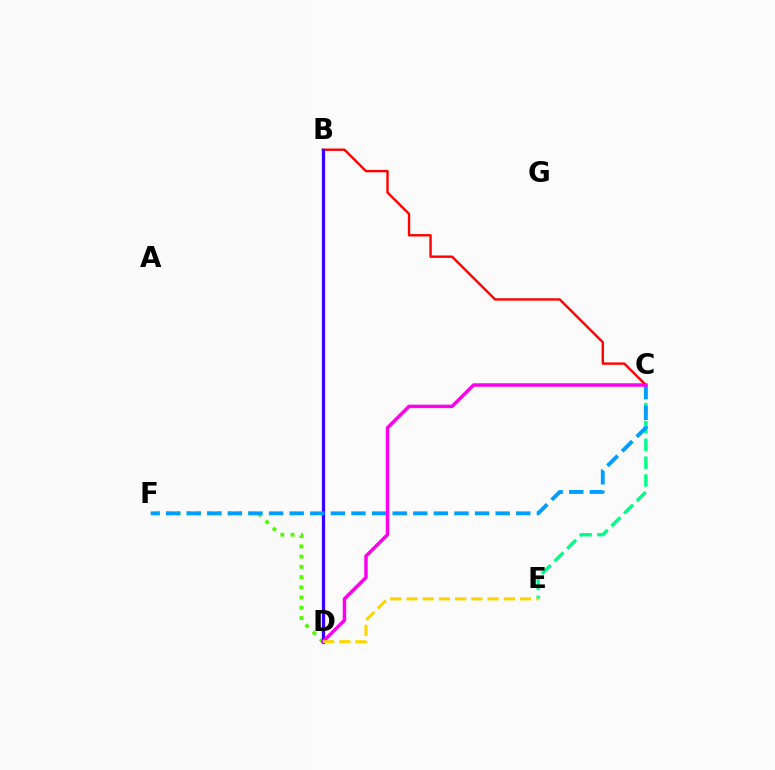{('B', 'C'): [{'color': '#ff0000', 'line_style': 'solid', 'thickness': 1.72}], ('C', 'E'): [{'color': '#00ff86', 'line_style': 'dashed', 'thickness': 2.43}], ('D', 'F'): [{'color': '#4fff00', 'line_style': 'dotted', 'thickness': 2.78}], ('B', 'D'): [{'color': '#3700ff', 'line_style': 'solid', 'thickness': 2.35}], ('C', 'F'): [{'color': '#009eff', 'line_style': 'dashed', 'thickness': 2.8}], ('C', 'D'): [{'color': '#ff00ed', 'line_style': 'solid', 'thickness': 2.49}], ('D', 'E'): [{'color': '#ffd500', 'line_style': 'dashed', 'thickness': 2.2}]}